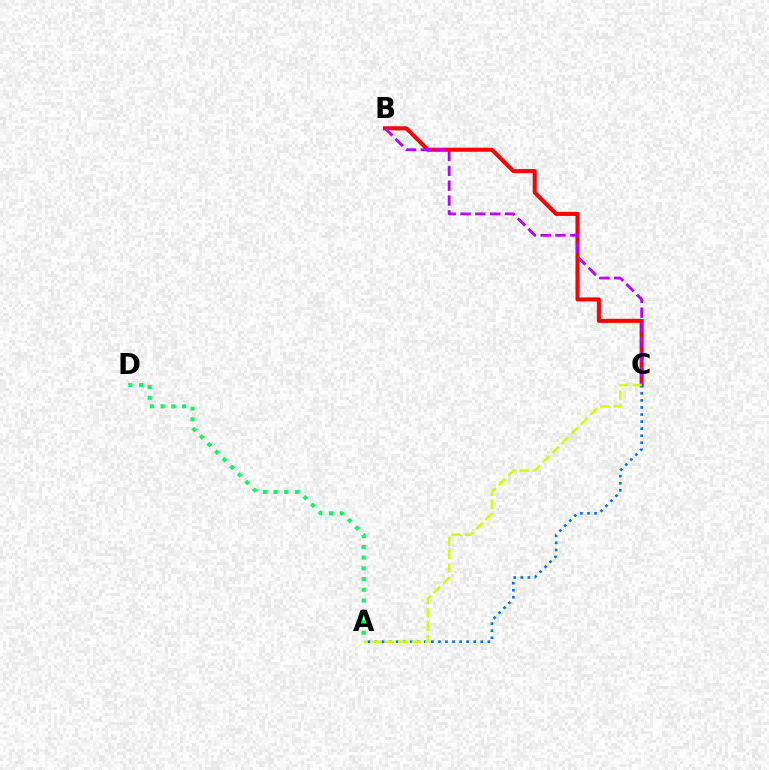{('B', 'C'): [{'color': '#ff0000', 'line_style': 'solid', 'thickness': 2.93}, {'color': '#b900ff', 'line_style': 'dashed', 'thickness': 2.02}], ('A', 'D'): [{'color': '#00ff5c', 'line_style': 'dotted', 'thickness': 2.91}], ('A', 'C'): [{'color': '#0074ff', 'line_style': 'dotted', 'thickness': 1.92}, {'color': '#d1ff00', 'line_style': 'dashed', 'thickness': 1.82}]}